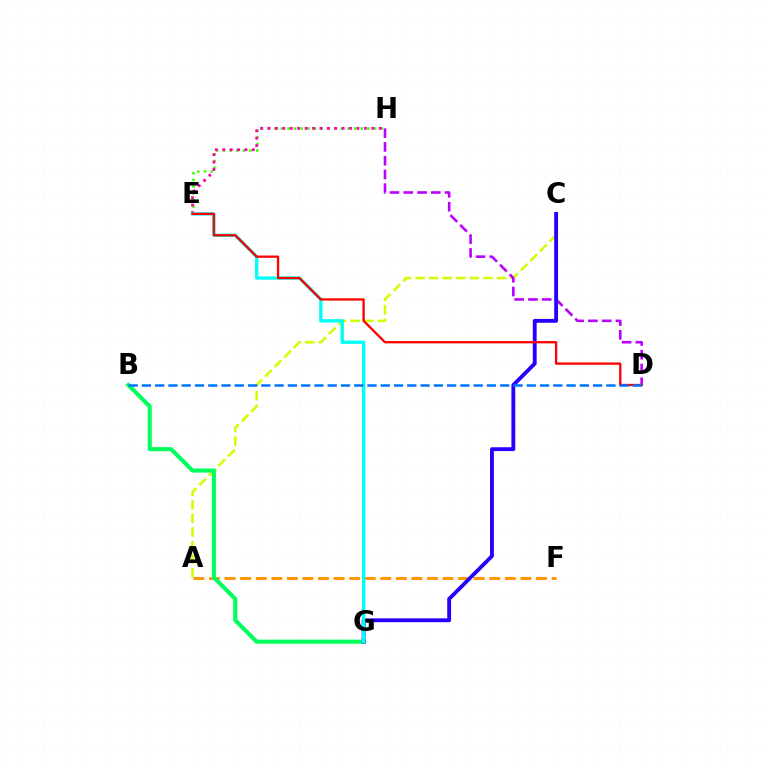{('A', 'F'): [{'color': '#ff9400', 'line_style': 'dashed', 'thickness': 2.12}], ('A', 'C'): [{'color': '#d1ff00', 'line_style': 'dashed', 'thickness': 1.84}], ('E', 'H'): [{'color': '#3dff00', 'line_style': 'dotted', 'thickness': 1.81}, {'color': '#ff00ac', 'line_style': 'dotted', 'thickness': 2.01}], ('D', 'H'): [{'color': '#b900ff', 'line_style': 'dashed', 'thickness': 1.87}], ('B', 'G'): [{'color': '#00ff5c', 'line_style': 'solid', 'thickness': 2.94}], ('C', 'G'): [{'color': '#2500ff', 'line_style': 'solid', 'thickness': 2.77}], ('E', 'G'): [{'color': '#00fff6', 'line_style': 'solid', 'thickness': 2.41}], ('D', 'E'): [{'color': '#ff0000', 'line_style': 'solid', 'thickness': 1.66}], ('B', 'D'): [{'color': '#0074ff', 'line_style': 'dashed', 'thickness': 1.8}]}